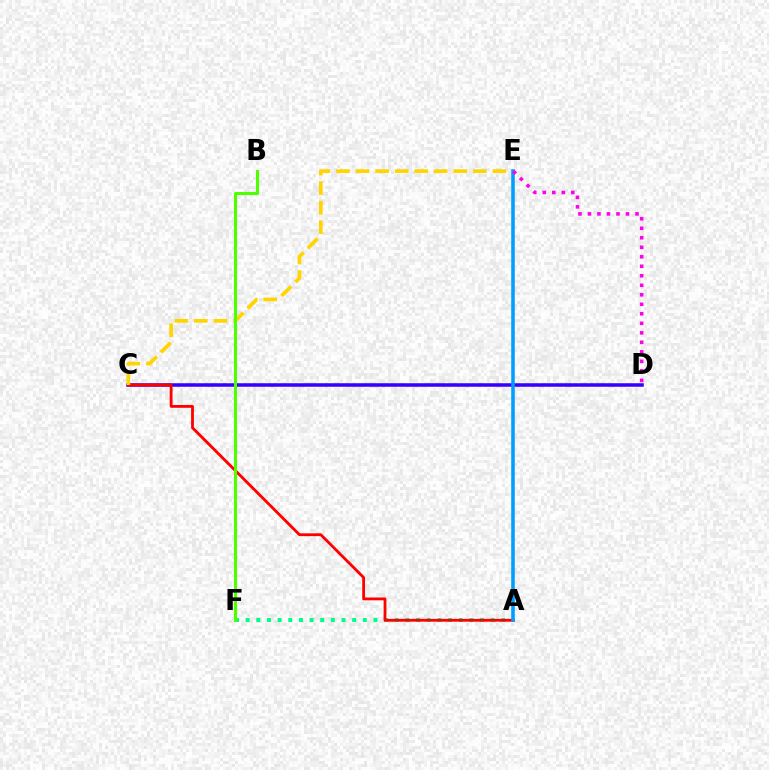{('A', 'F'): [{'color': '#00ff86', 'line_style': 'dotted', 'thickness': 2.89}], ('C', 'D'): [{'color': '#3700ff', 'line_style': 'solid', 'thickness': 2.54}], ('A', 'C'): [{'color': '#ff0000', 'line_style': 'solid', 'thickness': 2.02}], ('C', 'E'): [{'color': '#ffd500', 'line_style': 'dashed', 'thickness': 2.66}], ('B', 'F'): [{'color': '#4fff00', 'line_style': 'solid', 'thickness': 2.21}], ('A', 'E'): [{'color': '#009eff', 'line_style': 'solid', 'thickness': 2.56}], ('D', 'E'): [{'color': '#ff00ed', 'line_style': 'dotted', 'thickness': 2.58}]}